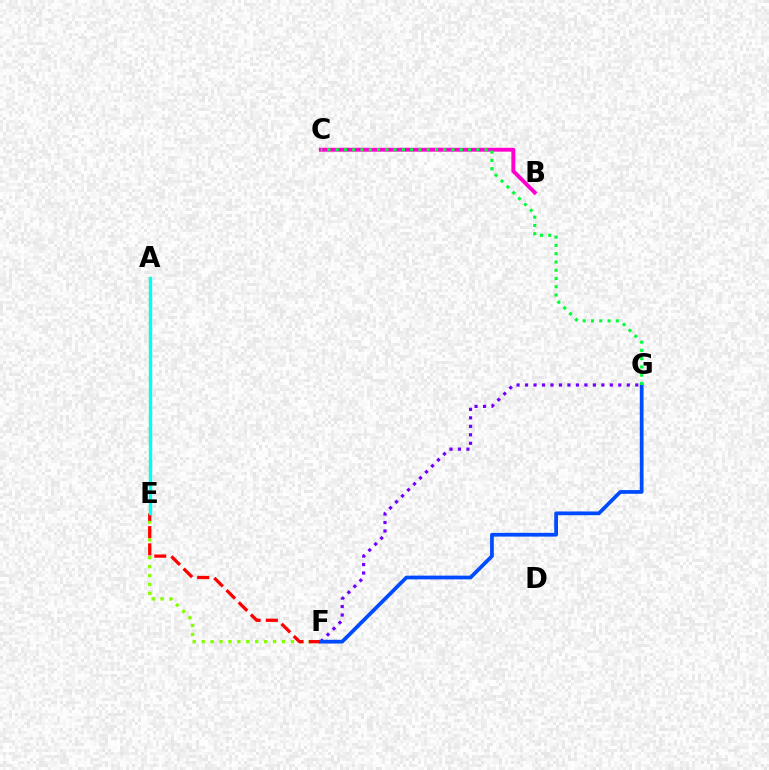{('E', 'F'): [{'color': '#84ff00', 'line_style': 'dotted', 'thickness': 2.42}, {'color': '#ff0000', 'line_style': 'dashed', 'thickness': 2.35}], ('B', 'C'): [{'color': '#ff00cf', 'line_style': 'solid', 'thickness': 2.8}], ('F', 'G'): [{'color': '#7200ff', 'line_style': 'dotted', 'thickness': 2.3}, {'color': '#004bff', 'line_style': 'solid', 'thickness': 2.7}], ('A', 'E'): [{'color': '#ffbd00', 'line_style': 'solid', 'thickness': 1.52}, {'color': '#00fff6', 'line_style': 'solid', 'thickness': 2.43}], ('C', 'G'): [{'color': '#00ff39', 'line_style': 'dotted', 'thickness': 2.25}]}